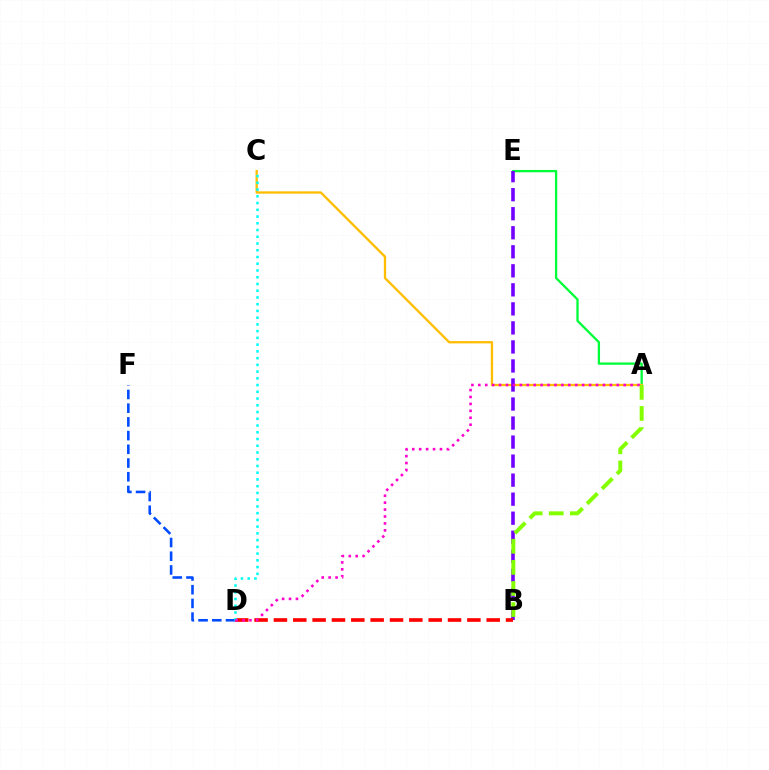{('A', 'E'): [{'color': '#00ff39', 'line_style': 'solid', 'thickness': 1.66}], ('A', 'C'): [{'color': '#ffbd00', 'line_style': 'solid', 'thickness': 1.66}], ('B', 'E'): [{'color': '#7200ff', 'line_style': 'dashed', 'thickness': 2.59}], ('D', 'F'): [{'color': '#004bff', 'line_style': 'dashed', 'thickness': 1.86}], ('B', 'D'): [{'color': '#ff0000', 'line_style': 'dashed', 'thickness': 2.63}], ('C', 'D'): [{'color': '#00fff6', 'line_style': 'dotted', 'thickness': 1.83}], ('A', 'D'): [{'color': '#ff00cf', 'line_style': 'dotted', 'thickness': 1.88}], ('A', 'B'): [{'color': '#84ff00', 'line_style': 'dashed', 'thickness': 2.87}]}